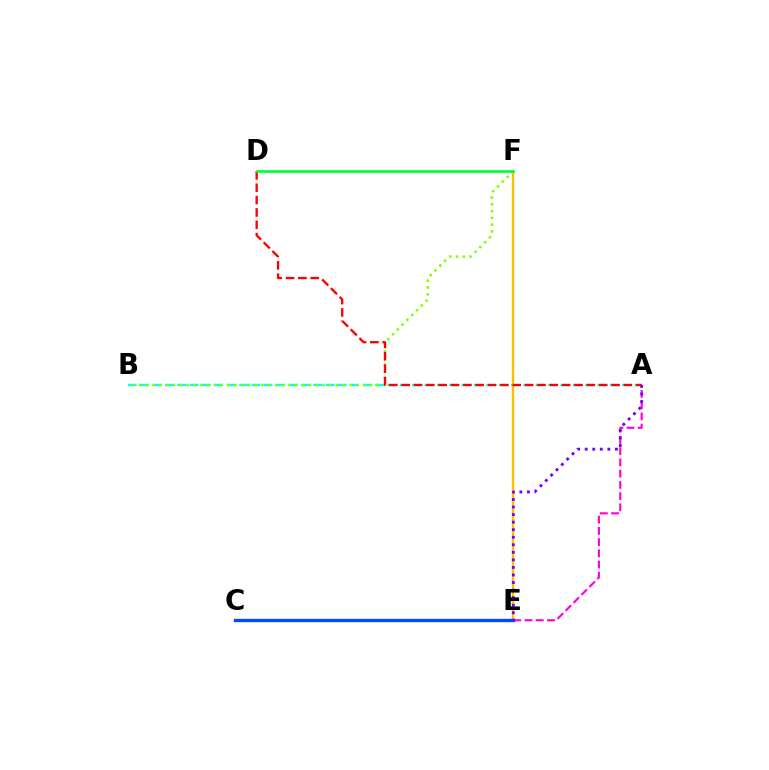{('A', 'B'): [{'color': '#00fff6', 'line_style': 'dashed', 'thickness': 1.68}], ('E', 'F'): [{'color': '#ffbd00', 'line_style': 'solid', 'thickness': 1.68}], ('A', 'E'): [{'color': '#ff00cf', 'line_style': 'dashed', 'thickness': 1.53}, {'color': '#7200ff', 'line_style': 'dotted', 'thickness': 2.05}], ('C', 'E'): [{'color': '#004bff', 'line_style': 'solid', 'thickness': 2.43}], ('B', 'F'): [{'color': '#84ff00', 'line_style': 'dotted', 'thickness': 1.85}], ('A', 'D'): [{'color': '#ff0000', 'line_style': 'dashed', 'thickness': 1.68}], ('D', 'F'): [{'color': '#00ff39', 'line_style': 'solid', 'thickness': 1.91}]}